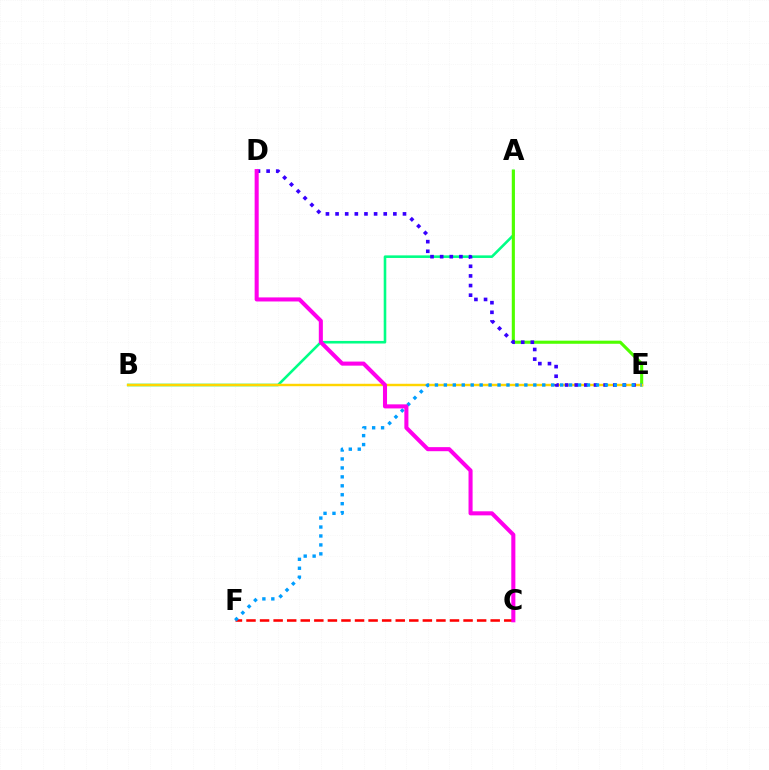{('A', 'B'): [{'color': '#00ff86', 'line_style': 'solid', 'thickness': 1.86}], ('A', 'E'): [{'color': '#4fff00', 'line_style': 'solid', 'thickness': 2.24}], ('B', 'E'): [{'color': '#ffd500', 'line_style': 'solid', 'thickness': 1.75}], ('C', 'F'): [{'color': '#ff0000', 'line_style': 'dashed', 'thickness': 1.84}], ('D', 'E'): [{'color': '#3700ff', 'line_style': 'dotted', 'thickness': 2.62}], ('E', 'F'): [{'color': '#009eff', 'line_style': 'dotted', 'thickness': 2.43}], ('C', 'D'): [{'color': '#ff00ed', 'line_style': 'solid', 'thickness': 2.93}]}